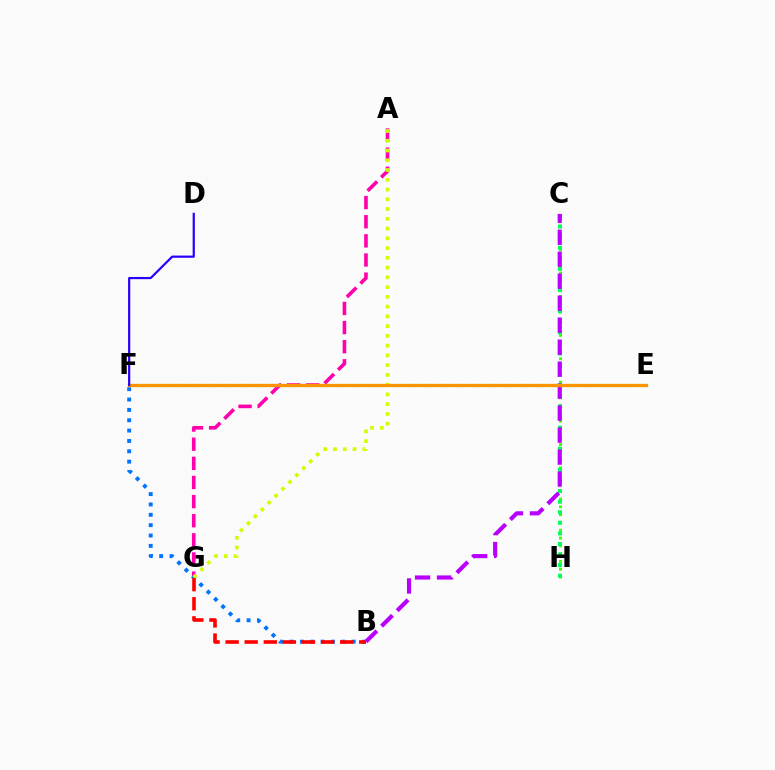{('C', 'H'): [{'color': '#3dff00', 'line_style': 'dotted', 'thickness': 2.12}, {'color': '#00ff5c', 'line_style': 'dotted', 'thickness': 2.87}], ('A', 'G'): [{'color': '#ff00ac', 'line_style': 'dashed', 'thickness': 2.6}, {'color': '#d1ff00', 'line_style': 'dotted', 'thickness': 2.65}], ('B', 'F'): [{'color': '#0074ff', 'line_style': 'dotted', 'thickness': 2.81}], ('E', 'F'): [{'color': '#00fff6', 'line_style': 'dashed', 'thickness': 2.25}, {'color': '#ff9400', 'line_style': 'solid', 'thickness': 2.37}], ('B', 'C'): [{'color': '#b900ff', 'line_style': 'dashed', 'thickness': 2.99}], ('B', 'G'): [{'color': '#ff0000', 'line_style': 'dashed', 'thickness': 2.59}], ('D', 'F'): [{'color': '#2500ff', 'line_style': 'solid', 'thickness': 1.58}]}